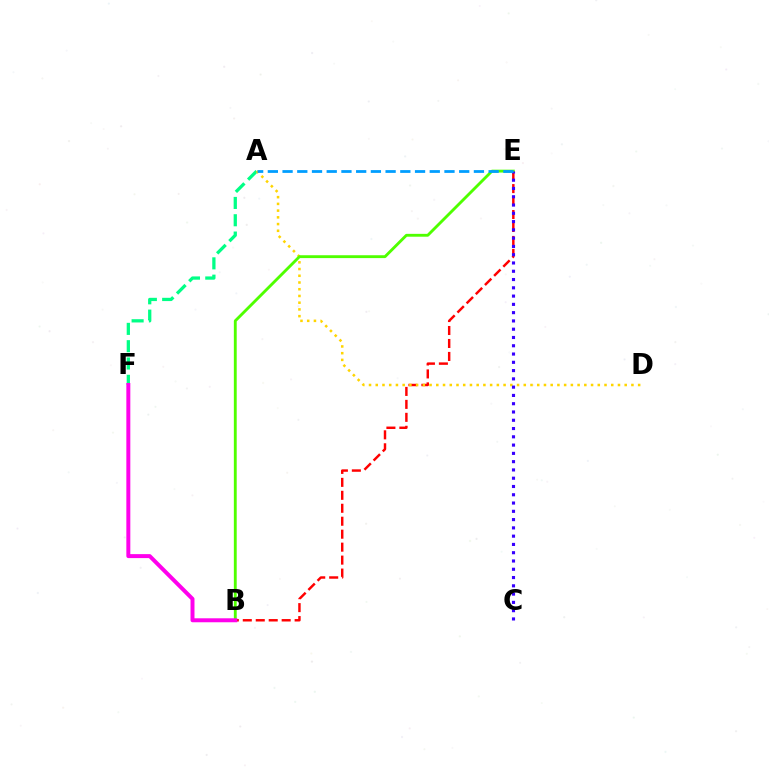{('B', 'E'): [{'color': '#ff0000', 'line_style': 'dashed', 'thickness': 1.76}, {'color': '#4fff00', 'line_style': 'solid', 'thickness': 2.06}], ('A', 'F'): [{'color': '#00ff86', 'line_style': 'dashed', 'thickness': 2.35}], ('A', 'D'): [{'color': '#ffd500', 'line_style': 'dotted', 'thickness': 1.83}], ('B', 'F'): [{'color': '#ff00ed', 'line_style': 'solid', 'thickness': 2.86}], ('C', 'E'): [{'color': '#3700ff', 'line_style': 'dotted', 'thickness': 2.25}], ('A', 'E'): [{'color': '#009eff', 'line_style': 'dashed', 'thickness': 2.0}]}